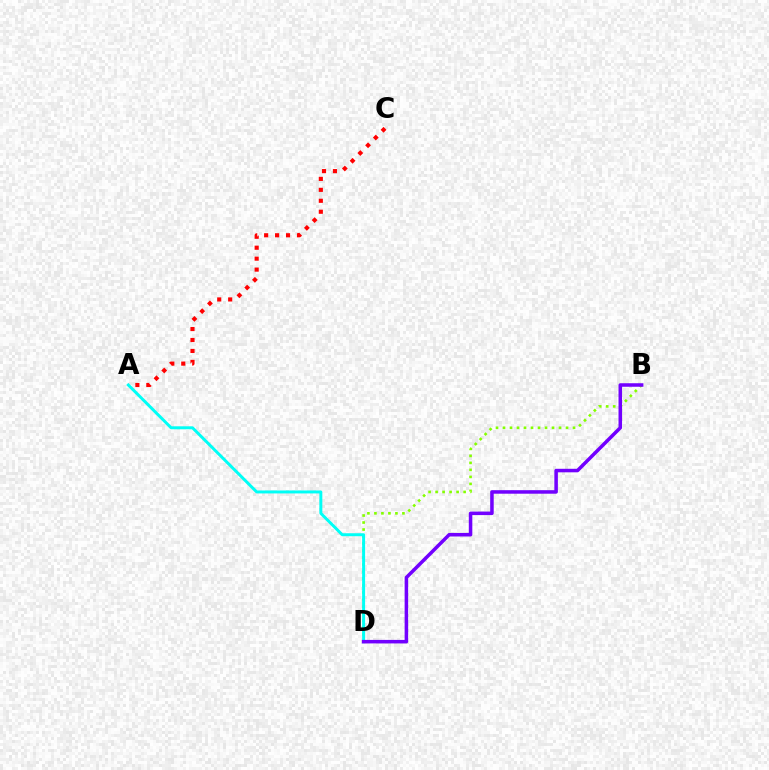{('B', 'D'): [{'color': '#84ff00', 'line_style': 'dotted', 'thickness': 1.9}, {'color': '#7200ff', 'line_style': 'solid', 'thickness': 2.54}], ('A', 'C'): [{'color': '#ff0000', 'line_style': 'dotted', 'thickness': 2.98}], ('A', 'D'): [{'color': '#00fff6', 'line_style': 'solid', 'thickness': 2.14}]}